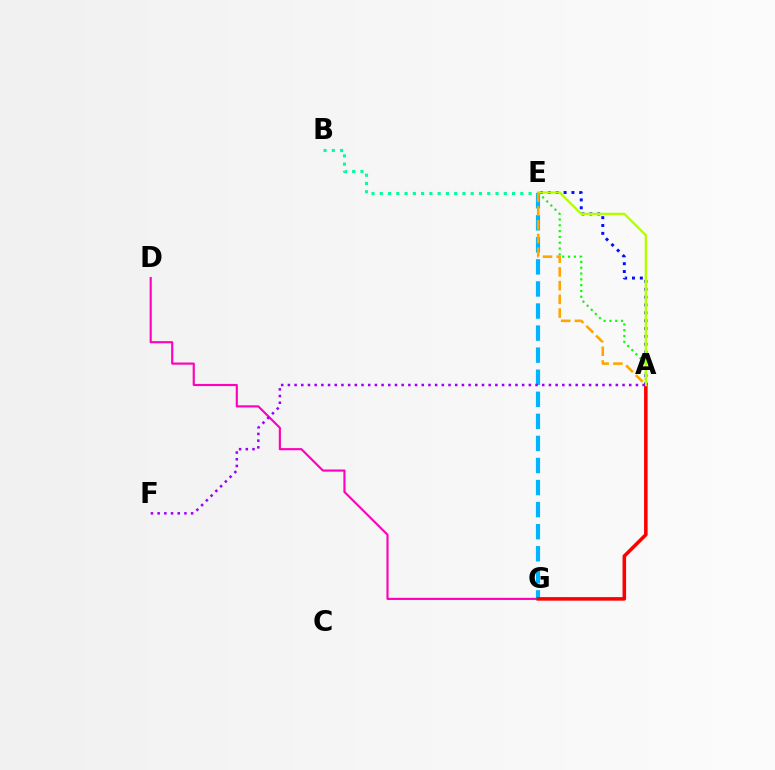{('D', 'G'): [{'color': '#ff00bd', 'line_style': 'solid', 'thickness': 1.54}], ('A', 'E'): [{'color': '#08ff00', 'line_style': 'dotted', 'thickness': 1.58}, {'color': '#0010ff', 'line_style': 'dotted', 'thickness': 2.13}, {'color': '#b3ff00', 'line_style': 'solid', 'thickness': 1.67}, {'color': '#ffa500', 'line_style': 'dashed', 'thickness': 1.87}], ('E', 'G'): [{'color': '#00b5ff', 'line_style': 'dashed', 'thickness': 3.0}], ('A', 'G'): [{'color': '#ff0000', 'line_style': 'solid', 'thickness': 2.56}], ('B', 'E'): [{'color': '#00ff9d', 'line_style': 'dotted', 'thickness': 2.25}], ('A', 'F'): [{'color': '#9b00ff', 'line_style': 'dotted', 'thickness': 1.82}]}